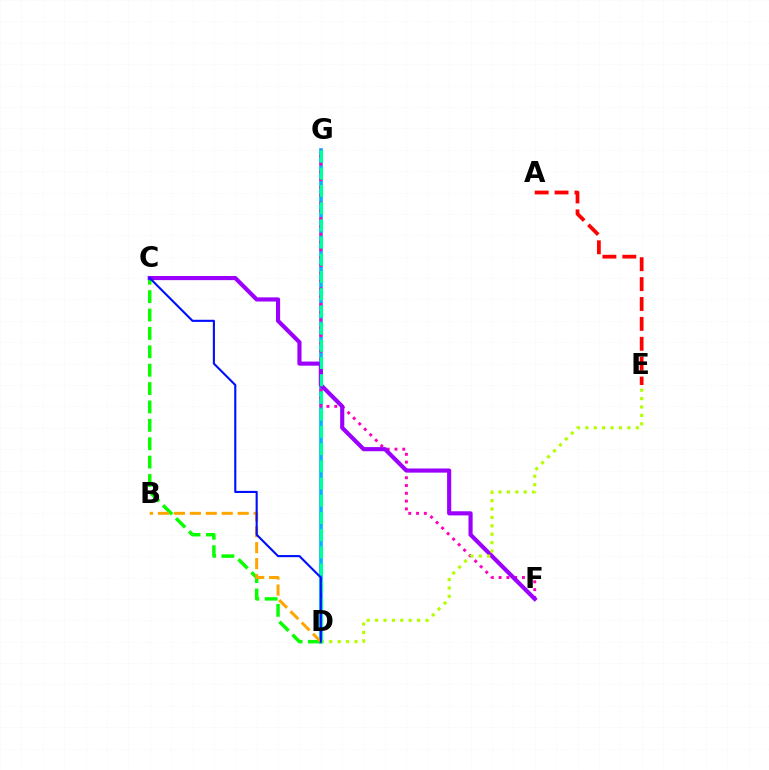{('A', 'E'): [{'color': '#ff0000', 'line_style': 'dashed', 'thickness': 2.7}], ('C', 'D'): [{'color': '#08ff00', 'line_style': 'dashed', 'thickness': 2.5}, {'color': '#0010ff', 'line_style': 'solid', 'thickness': 1.52}], ('D', 'G'): [{'color': '#00b5ff', 'line_style': 'solid', 'thickness': 2.64}, {'color': '#00ff9d', 'line_style': 'dashed', 'thickness': 2.34}], ('F', 'G'): [{'color': '#ff00bd', 'line_style': 'dotted', 'thickness': 2.12}], ('C', 'F'): [{'color': '#9b00ff', 'line_style': 'solid', 'thickness': 2.98}], ('B', 'D'): [{'color': '#ffa500', 'line_style': 'dashed', 'thickness': 2.17}], ('D', 'E'): [{'color': '#b3ff00', 'line_style': 'dotted', 'thickness': 2.28}]}